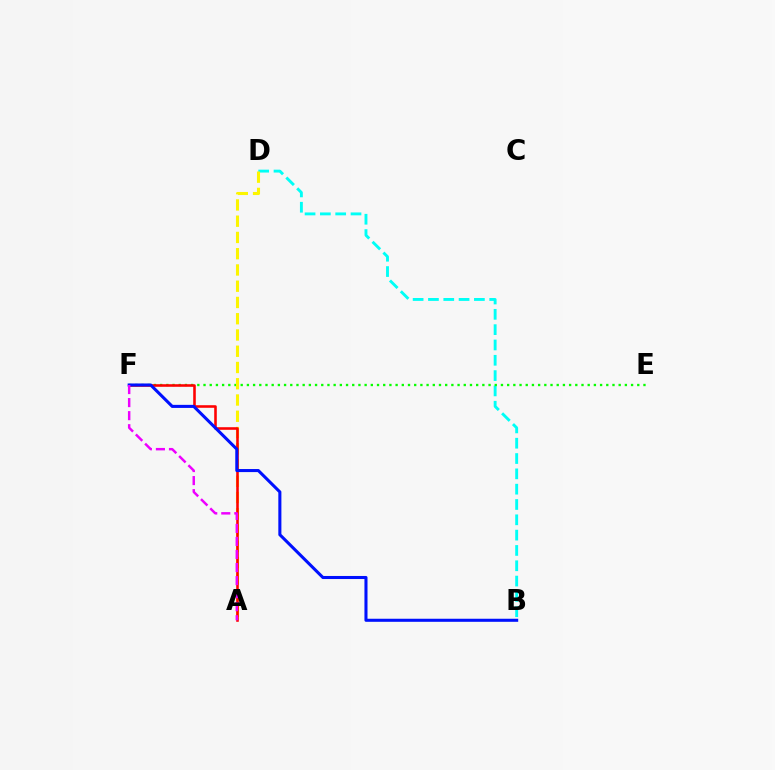{('B', 'D'): [{'color': '#00fff6', 'line_style': 'dashed', 'thickness': 2.08}], ('E', 'F'): [{'color': '#08ff00', 'line_style': 'dotted', 'thickness': 1.68}], ('A', 'D'): [{'color': '#fcf500', 'line_style': 'dashed', 'thickness': 2.21}], ('A', 'F'): [{'color': '#ff0000', 'line_style': 'solid', 'thickness': 1.86}, {'color': '#ee00ff', 'line_style': 'dashed', 'thickness': 1.77}], ('B', 'F'): [{'color': '#0010ff', 'line_style': 'solid', 'thickness': 2.21}]}